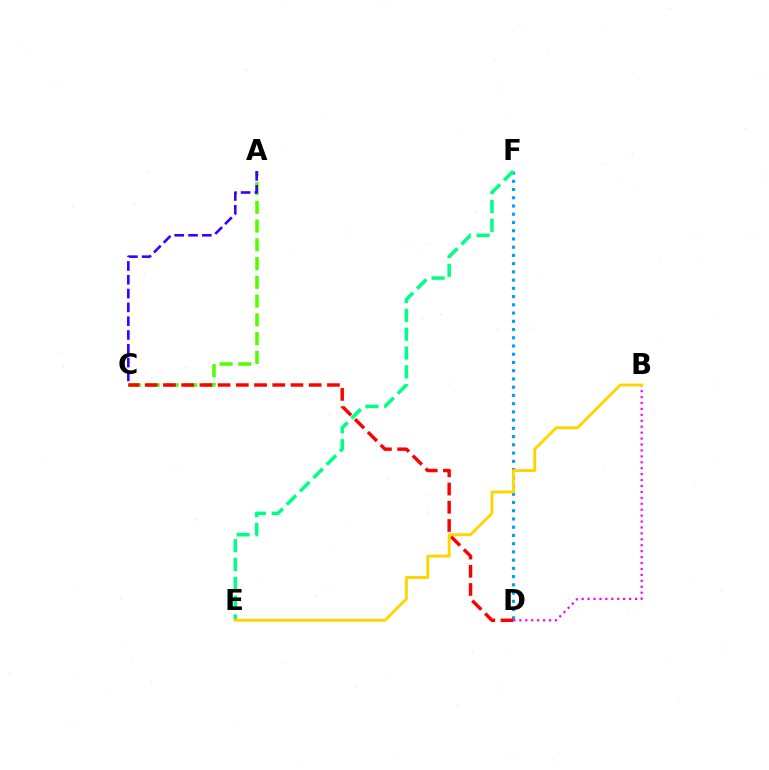{('A', 'C'): [{'color': '#4fff00', 'line_style': 'dashed', 'thickness': 2.55}, {'color': '#3700ff', 'line_style': 'dashed', 'thickness': 1.88}], ('D', 'F'): [{'color': '#009eff', 'line_style': 'dotted', 'thickness': 2.24}], ('B', 'D'): [{'color': '#ff00ed', 'line_style': 'dotted', 'thickness': 1.61}], ('E', 'F'): [{'color': '#00ff86', 'line_style': 'dashed', 'thickness': 2.56}], ('C', 'D'): [{'color': '#ff0000', 'line_style': 'dashed', 'thickness': 2.48}], ('B', 'E'): [{'color': '#ffd500', 'line_style': 'solid', 'thickness': 2.08}]}